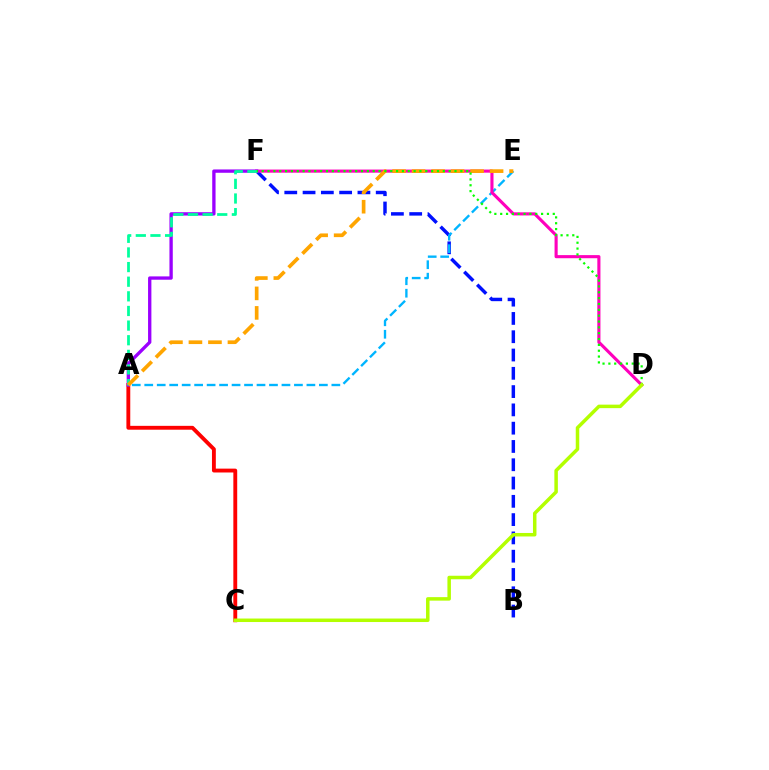{('B', 'F'): [{'color': '#0010ff', 'line_style': 'dashed', 'thickness': 2.48}], ('A', 'E'): [{'color': '#00b5ff', 'line_style': 'dashed', 'thickness': 1.69}, {'color': '#ffa500', 'line_style': 'dashed', 'thickness': 2.65}], ('D', 'F'): [{'color': '#ff00bd', 'line_style': 'solid', 'thickness': 2.24}, {'color': '#08ff00', 'line_style': 'dotted', 'thickness': 1.59}], ('A', 'C'): [{'color': '#ff0000', 'line_style': 'solid', 'thickness': 2.78}], ('A', 'F'): [{'color': '#9b00ff', 'line_style': 'solid', 'thickness': 2.39}, {'color': '#00ff9d', 'line_style': 'dashed', 'thickness': 1.99}], ('C', 'D'): [{'color': '#b3ff00', 'line_style': 'solid', 'thickness': 2.52}]}